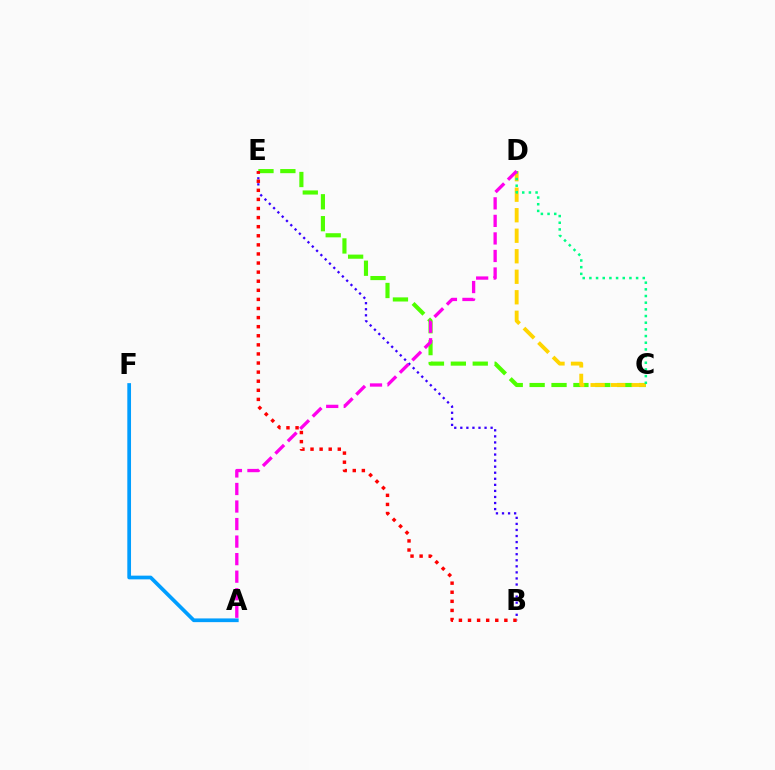{('C', 'E'): [{'color': '#4fff00', 'line_style': 'dashed', 'thickness': 2.98}], ('B', 'E'): [{'color': '#3700ff', 'line_style': 'dotted', 'thickness': 1.65}, {'color': '#ff0000', 'line_style': 'dotted', 'thickness': 2.47}], ('C', 'D'): [{'color': '#ffd500', 'line_style': 'dashed', 'thickness': 2.79}, {'color': '#00ff86', 'line_style': 'dotted', 'thickness': 1.81}], ('A', 'D'): [{'color': '#ff00ed', 'line_style': 'dashed', 'thickness': 2.38}], ('A', 'F'): [{'color': '#009eff', 'line_style': 'solid', 'thickness': 2.67}]}